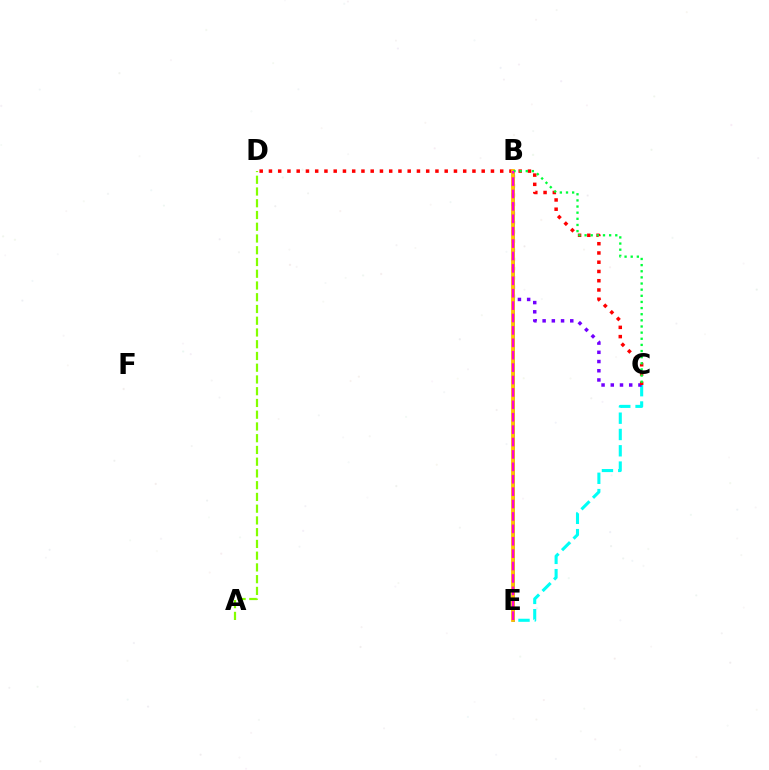{('B', 'E'): [{'color': '#004bff', 'line_style': 'solid', 'thickness': 1.92}, {'color': '#ffbd00', 'line_style': 'solid', 'thickness': 2.73}, {'color': '#ff00cf', 'line_style': 'dashed', 'thickness': 1.68}], ('C', 'E'): [{'color': '#00fff6', 'line_style': 'dashed', 'thickness': 2.21}], ('A', 'D'): [{'color': '#84ff00', 'line_style': 'dashed', 'thickness': 1.6}], ('B', 'C'): [{'color': '#7200ff', 'line_style': 'dotted', 'thickness': 2.5}, {'color': '#00ff39', 'line_style': 'dotted', 'thickness': 1.67}], ('C', 'D'): [{'color': '#ff0000', 'line_style': 'dotted', 'thickness': 2.51}]}